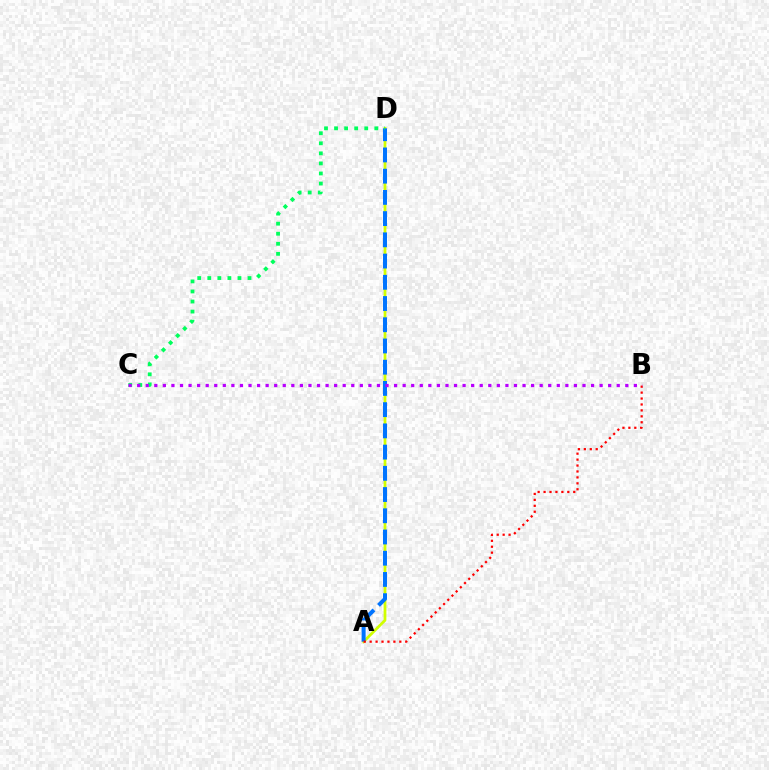{('A', 'D'): [{'color': '#d1ff00', 'line_style': 'solid', 'thickness': 1.98}, {'color': '#0074ff', 'line_style': 'dashed', 'thickness': 2.88}], ('A', 'B'): [{'color': '#ff0000', 'line_style': 'dotted', 'thickness': 1.61}], ('C', 'D'): [{'color': '#00ff5c', 'line_style': 'dotted', 'thickness': 2.73}], ('B', 'C'): [{'color': '#b900ff', 'line_style': 'dotted', 'thickness': 2.33}]}